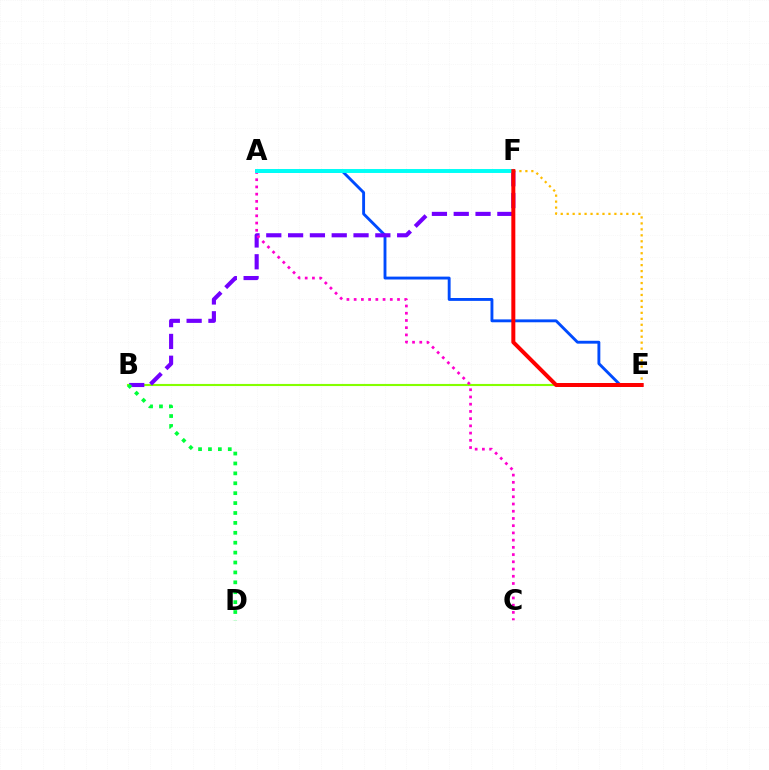{('A', 'E'): [{'color': '#004bff', 'line_style': 'solid', 'thickness': 2.07}], ('B', 'E'): [{'color': '#84ff00', 'line_style': 'solid', 'thickness': 1.53}], ('E', 'F'): [{'color': '#ffbd00', 'line_style': 'dotted', 'thickness': 1.62}, {'color': '#ff0000', 'line_style': 'solid', 'thickness': 2.87}], ('B', 'F'): [{'color': '#7200ff', 'line_style': 'dashed', 'thickness': 2.96}], ('A', 'C'): [{'color': '#ff00cf', 'line_style': 'dotted', 'thickness': 1.96}], ('A', 'F'): [{'color': '#00fff6', 'line_style': 'solid', 'thickness': 2.83}], ('B', 'D'): [{'color': '#00ff39', 'line_style': 'dotted', 'thickness': 2.69}]}